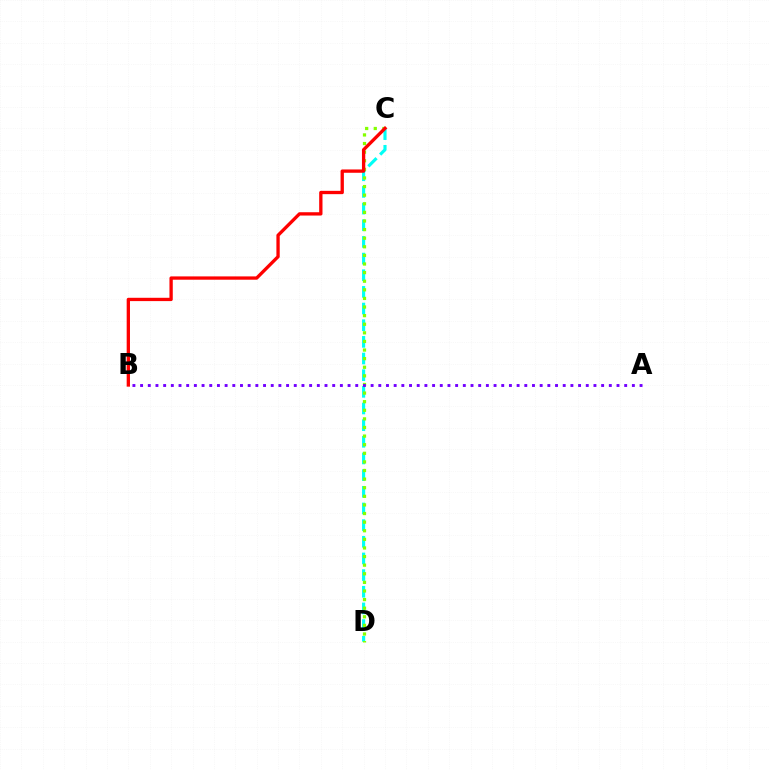{('C', 'D'): [{'color': '#00fff6', 'line_style': 'dashed', 'thickness': 2.26}, {'color': '#84ff00', 'line_style': 'dotted', 'thickness': 2.34}], ('A', 'B'): [{'color': '#7200ff', 'line_style': 'dotted', 'thickness': 2.09}], ('B', 'C'): [{'color': '#ff0000', 'line_style': 'solid', 'thickness': 2.39}]}